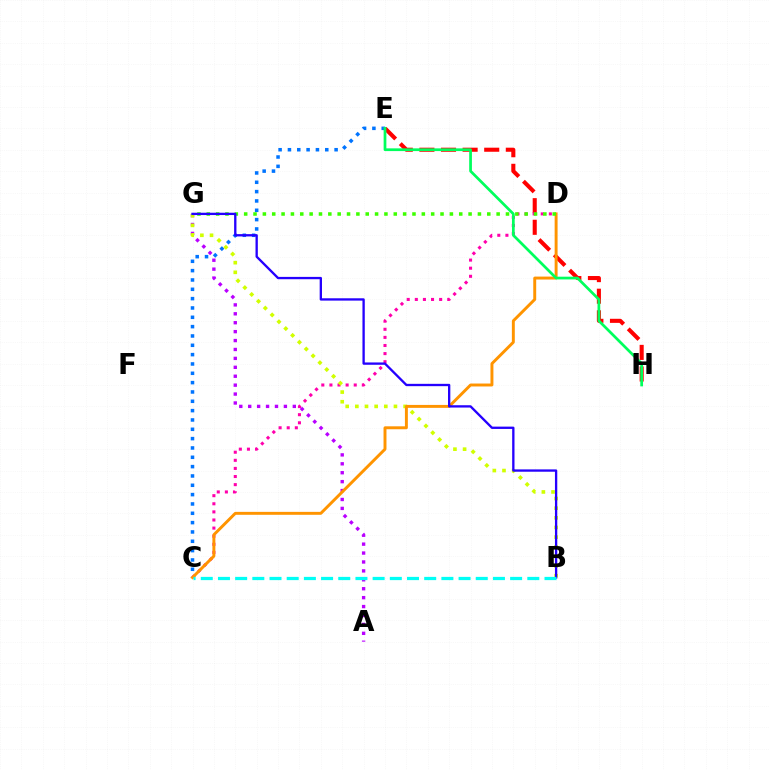{('C', 'E'): [{'color': '#0074ff', 'line_style': 'dotted', 'thickness': 2.54}], ('E', 'H'): [{'color': '#ff0000', 'line_style': 'dashed', 'thickness': 2.94}, {'color': '#00ff5c', 'line_style': 'solid', 'thickness': 1.97}], ('A', 'G'): [{'color': '#b900ff', 'line_style': 'dotted', 'thickness': 2.42}], ('C', 'D'): [{'color': '#ff00ac', 'line_style': 'dotted', 'thickness': 2.2}, {'color': '#ff9400', 'line_style': 'solid', 'thickness': 2.11}], ('B', 'G'): [{'color': '#d1ff00', 'line_style': 'dotted', 'thickness': 2.62}, {'color': '#2500ff', 'line_style': 'solid', 'thickness': 1.67}], ('D', 'G'): [{'color': '#3dff00', 'line_style': 'dotted', 'thickness': 2.54}], ('B', 'C'): [{'color': '#00fff6', 'line_style': 'dashed', 'thickness': 2.33}]}